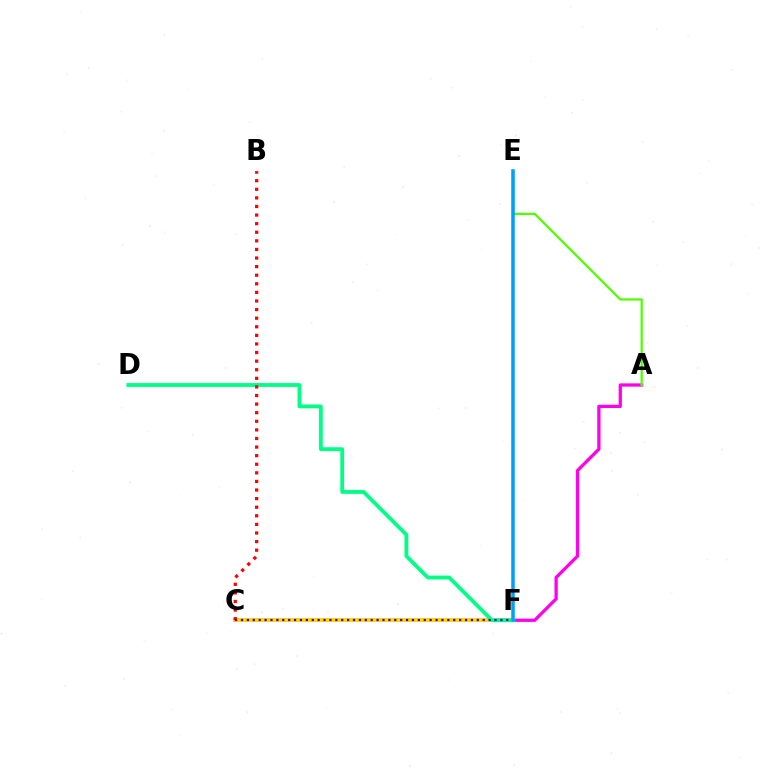{('A', 'F'): [{'color': '#ff00ed', 'line_style': 'solid', 'thickness': 2.34}], ('C', 'F'): [{'color': '#ffd500', 'line_style': 'solid', 'thickness': 2.9}, {'color': '#3700ff', 'line_style': 'dotted', 'thickness': 1.6}], ('D', 'F'): [{'color': '#00ff86', 'line_style': 'solid', 'thickness': 2.76}], ('B', 'C'): [{'color': '#ff0000', 'line_style': 'dotted', 'thickness': 2.33}], ('A', 'E'): [{'color': '#4fff00', 'line_style': 'solid', 'thickness': 1.62}], ('E', 'F'): [{'color': '#009eff', 'line_style': 'solid', 'thickness': 2.53}]}